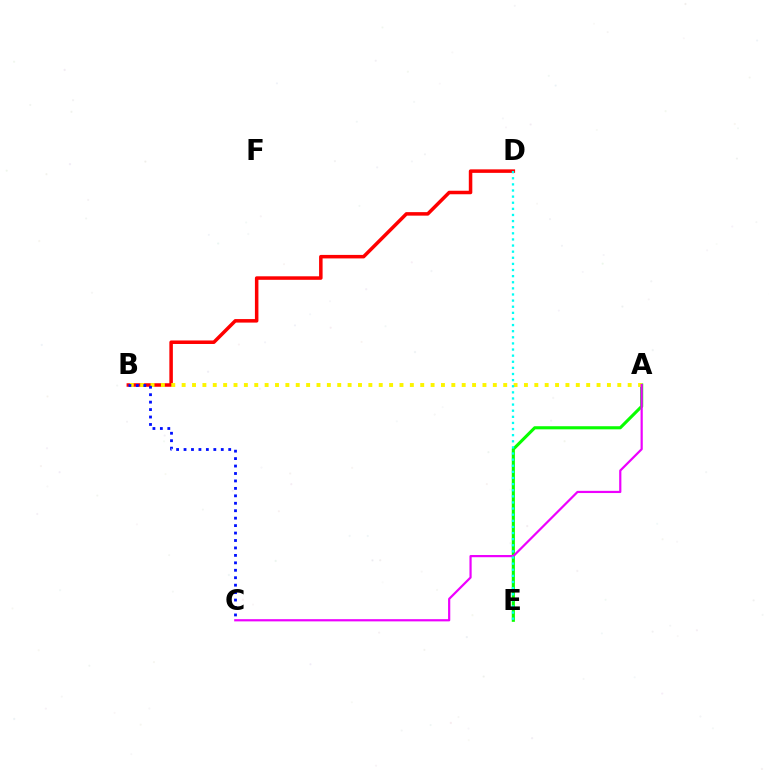{('A', 'E'): [{'color': '#08ff00', 'line_style': 'solid', 'thickness': 2.23}], ('B', 'D'): [{'color': '#ff0000', 'line_style': 'solid', 'thickness': 2.53}], ('A', 'B'): [{'color': '#fcf500', 'line_style': 'dotted', 'thickness': 2.82}], ('A', 'C'): [{'color': '#ee00ff', 'line_style': 'solid', 'thickness': 1.59}], ('B', 'C'): [{'color': '#0010ff', 'line_style': 'dotted', 'thickness': 2.02}], ('D', 'E'): [{'color': '#00fff6', 'line_style': 'dotted', 'thickness': 1.66}]}